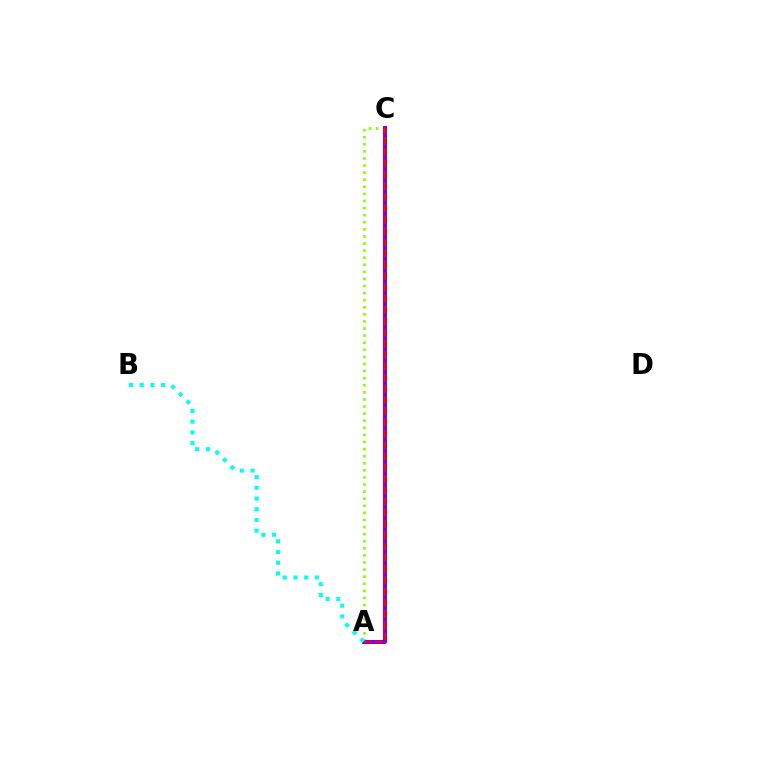{('A', 'C'): [{'color': '#84ff00', 'line_style': 'dotted', 'thickness': 1.93}, {'color': '#7200ff', 'line_style': 'solid', 'thickness': 2.85}, {'color': '#ff0000', 'line_style': 'dashed', 'thickness': 1.53}], ('A', 'B'): [{'color': '#00fff6', 'line_style': 'dotted', 'thickness': 2.91}]}